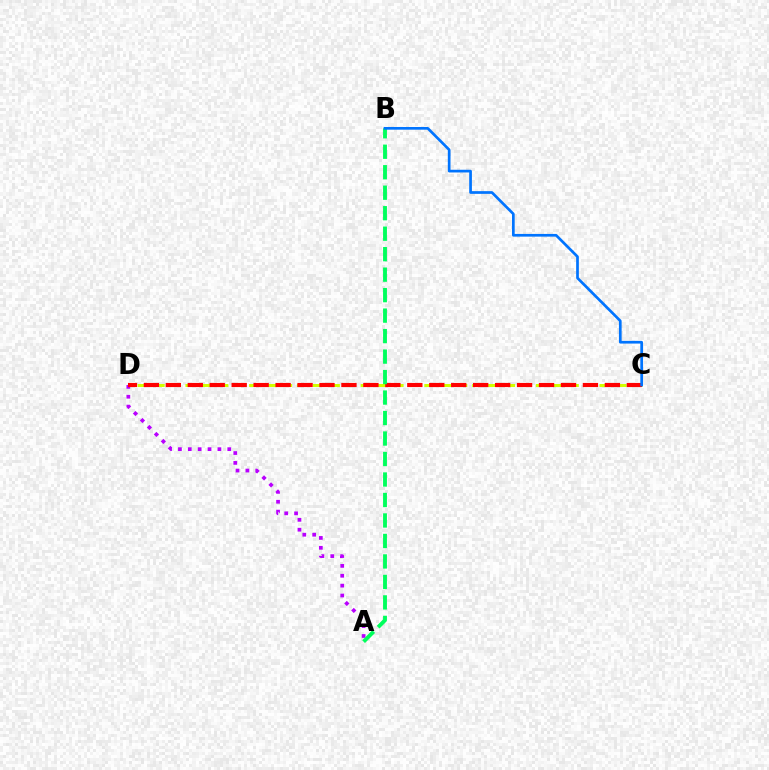{('C', 'D'): [{'color': '#d1ff00', 'line_style': 'dashed', 'thickness': 2.16}, {'color': '#ff0000', 'line_style': 'dashed', 'thickness': 2.98}], ('A', 'D'): [{'color': '#b900ff', 'line_style': 'dotted', 'thickness': 2.68}], ('A', 'B'): [{'color': '#00ff5c', 'line_style': 'dashed', 'thickness': 2.78}], ('B', 'C'): [{'color': '#0074ff', 'line_style': 'solid', 'thickness': 1.95}]}